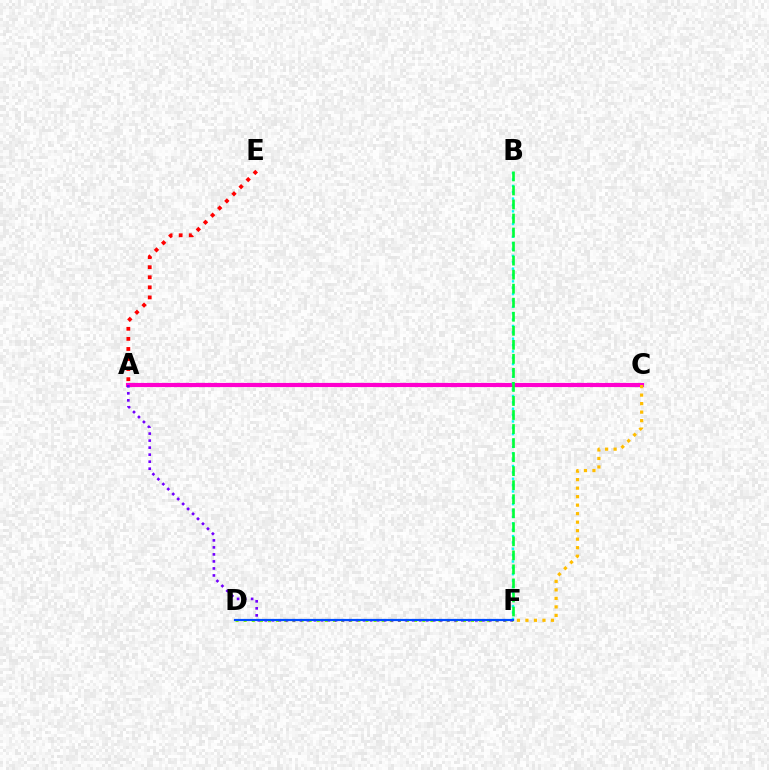{('D', 'F'): [{'color': '#84ff00', 'line_style': 'dotted', 'thickness': 2.21}, {'color': '#004bff', 'line_style': 'solid', 'thickness': 1.57}], ('A', 'C'): [{'color': '#ff00cf', 'line_style': 'solid', 'thickness': 2.98}], ('A', 'F'): [{'color': '#7200ff', 'line_style': 'dotted', 'thickness': 1.91}], ('C', 'F'): [{'color': '#ffbd00', 'line_style': 'dotted', 'thickness': 2.31}], ('B', 'F'): [{'color': '#00fff6', 'line_style': 'dotted', 'thickness': 1.73}, {'color': '#00ff39', 'line_style': 'dashed', 'thickness': 1.91}], ('A', 'E'): [{'color': '#ff0000', 'line_style': 'dotted', 'thickness': 2.74}]}